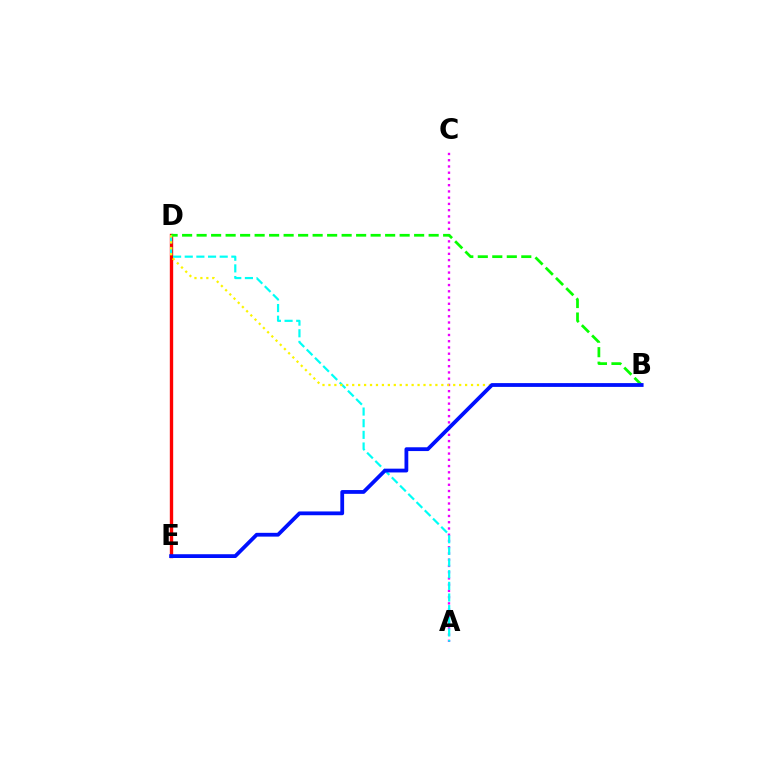{('A', 'C'): [{'color': '#ee00ff', 'line_style': 'dotted', 'thickness': 1.7}], ('D', 'E'): [{'color': '#ff0000', 'line_style': 'solid', 'thickness': 2.42}], ('B', 'D'): [{'color': '#08ff00', 'line_style': 'dashed', 'thickness': 1.97}, {'color': '#fcf500', 'line_style': 'dotted', 'thickness': 1.61}], ('A', 'D'): [{'color': '#00fff6', 'line_style': 'dashed', 'thickness': 1.58}], ('B', 'E'): [{'color': '#0010ff', 'line_style': 'solid', 'thickness': 2.73}]}